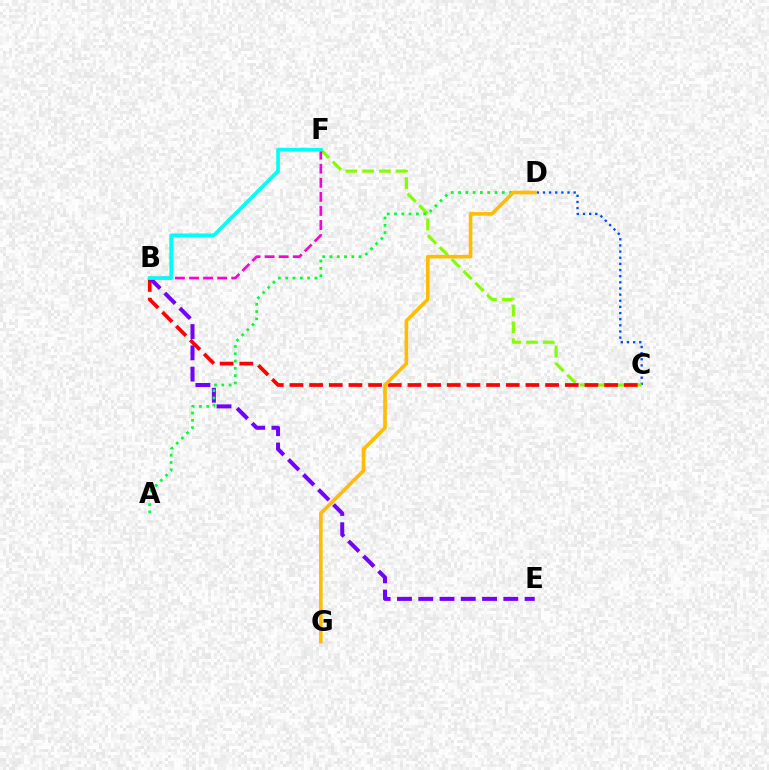{('C', 'D'): [{'color': '#004bff', 'line_style': 'dotted', 'thickness': 1.67}], ('C', 'F'): [{'color': '#84ff00', 'line_style': 'dashed', 'thickness': 2.28}], ('B', 'C'): [{'color': '#ff0000', 'line_style': 'dashed', 'thickness': 2.67}], ('B', 'E'): [{'color': '#7200ff', 'line_style': 'dashed', 'thickness': 2.89}], ('A', 'D'): [{'color': '#00ff39', 'line_style': 'dotted', 'thickness': 1.98}], ('B', 'F'): [{'color': '#ff00cf', 'line_style': 'dashed', 'thickness': 1.91}, {'color': '#00fff6', 'line_style': 'solid', 'thickness': 2.64}], ('D', 'G'): [{'color': '#ffbd00', 'line_style': 'solid', 'thickness': 2.6}]}